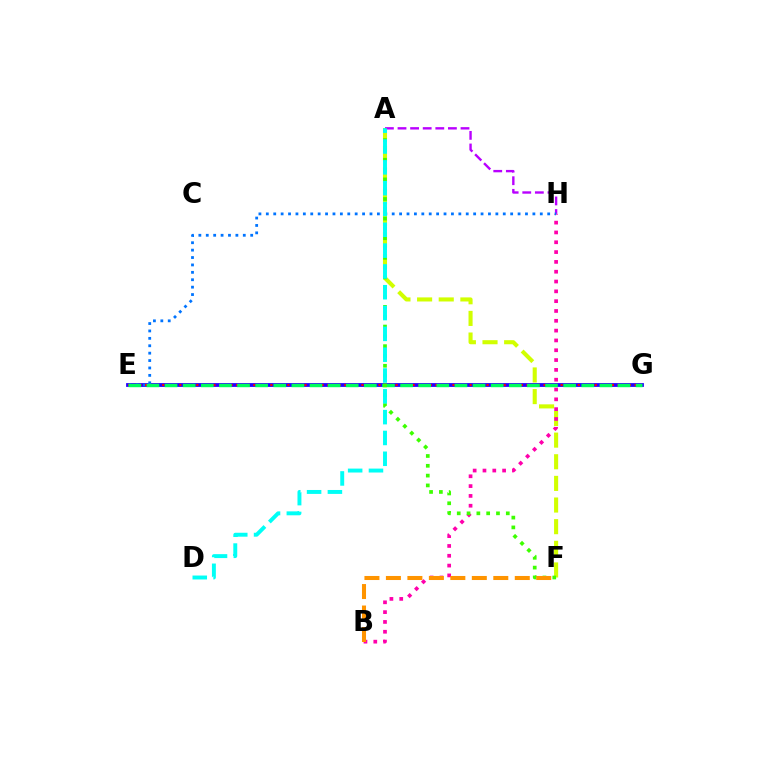{('A', 'F'): [{'color': '#d1ff00', 'line_style': 'dashed', 'thickness': 2.94}, {'color': '#3dff00', 'line_style': 'dotted', 'thickness': 2.67}], ('A', 'H'): [{'color': '#b900ff', 'line_style': 'dashed', 'thickness': 1.71}], ('E', 'G'): [{'color': '#2500ff', 'line_style': 'solid', 'thickness': 2.73}, {'color': '#ff0000', 'line_style': 'dotted', 'thickness': 1.55}, {'color': '#00ff5c', 'line_style': 'dashed', 'thickness': 2.46}], ('B', 'H'): [{'color': '#ff00ac', 'line_style': 'dotted', 'thickness': 2.67}], ('E', 'H'): [{'color': '#0074ff', 'line_style': 'dotted', 'thickness': 2.01}], ('A', 'D'): [{'color': '#00fff6', 'line_style': 'dashed', 'thickness': 2.83}], ('B', 'F'): [{'color': '#ff9400', 'line_style': 'dashed', 'thickness': 2.92}]}